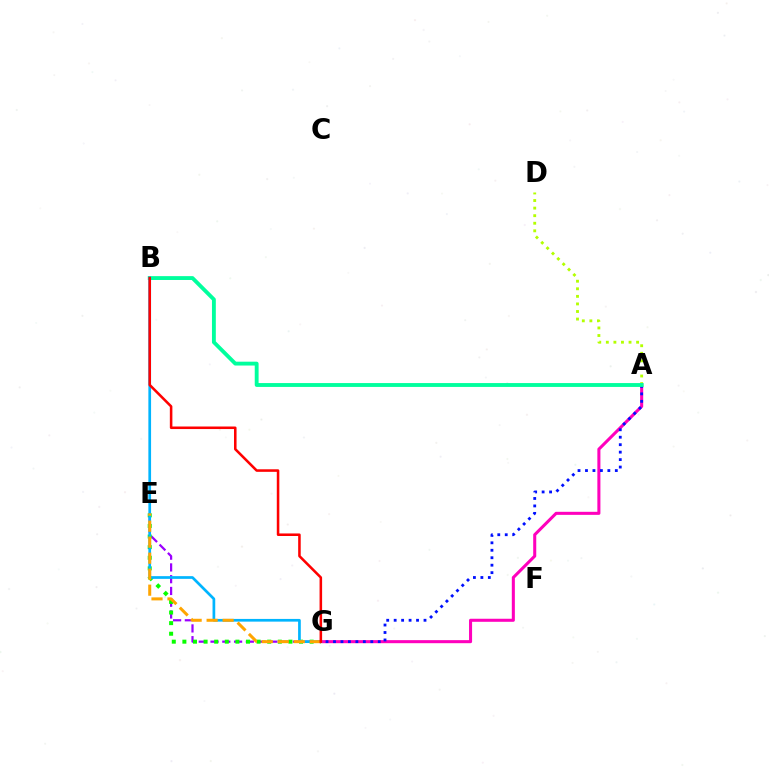{('A', 'D'): [{'color': '#b3ff00', 'line_style': 'dotted', 'thickness': 2.06}], ('E', 'G'): [{'color': '#9b00ff', 'line_style': 'dashed', 'thickness': 1.6}, {'color': '#08ff00', 'line_style': 'dotted', 'thickness': 2.88}, {'color': '#ffa500', 'line_style': 'dashed', 'thickness': 2.17}], ('A', 'G'): [{'color': '#ff00bd', 'line_style': 'solid', 'thickness': 2.2}, {'color': '#0010ff', 'line_style': 'dotted', 'thickness': 2.03}], ('A', 'B'): [{'color': '#00ff9d', 'line_style': 'solid', 'thickness': 2.78}], ('B', 'G'): [{'color': '#00b5ff', 'line_style': 'solid', 'thickness': 1.95}, {'color': '#ff0000', 'line_style': 'solid', 'thickness': 1.84}]}